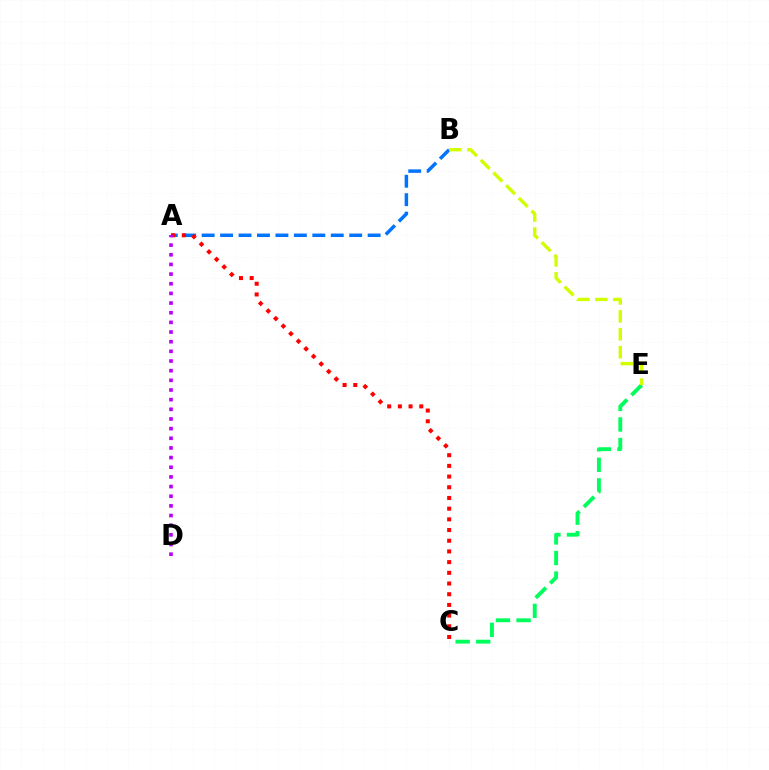{('A', 'B'): [{'color': '#0074ff', 'line_style': 'dashed', 'thickness': 2.51}], ('C', 'E'): [{'color': '#00ff5c', 'line_style': 'dashed', 'thickness': 2.79}], ('B', 'E'): [{'color': '#d1ff00', 'line_style': 'dashed', 'thickness': 2.43}], ('A', 'C'): [{'color': '#ff0000', 'line_style': 'dotted', 'thickness': 2.91}], ('A', 'D'): [{'color': '#b900ff', 'line_style': 'dotted', 'thickness': 2.62}]}